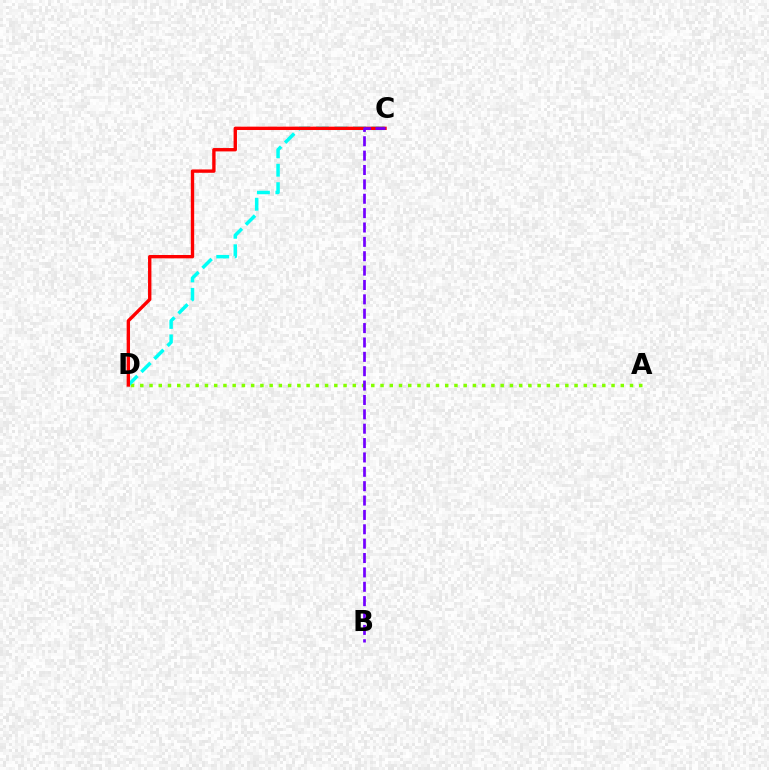{('A', 'D'): [{'color': '#84ff00', 'line_style': 'dotted', 'thickness': 2.51}], ('C', 'D'): [{'color': '#00fff6', 'line_style': 'dashed', 'thickness': 2.51}, {'color': '#ff0000', 'line_style': 'solid', 'thickness': 2.42}], ('B', 'C'): [{'color': '#7200ff', 'line_style': 'dashed', 'thickness': 1.95}]}